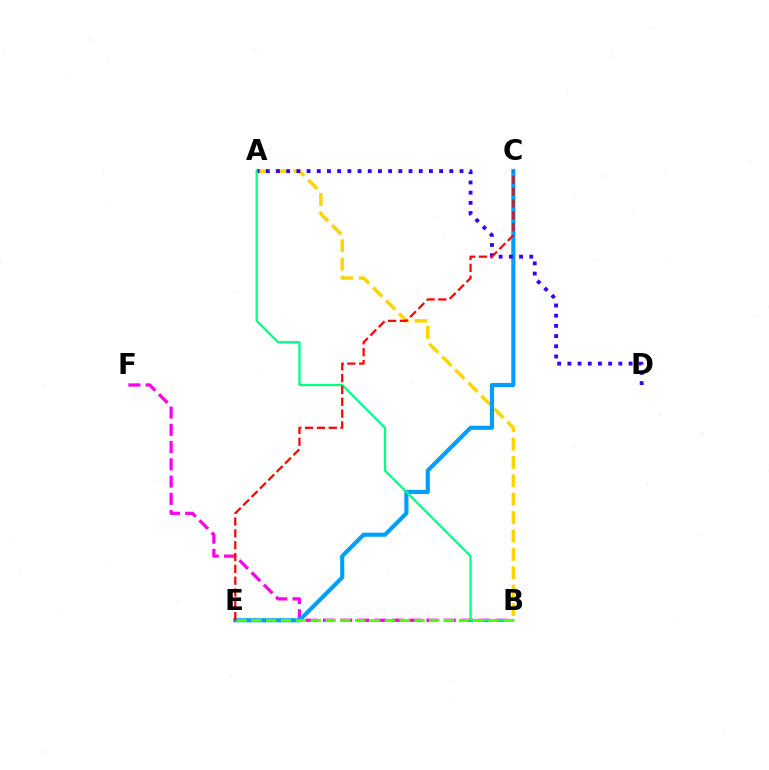{('B', 'F'): [{'color': '#ff00ed', 'line_style': 'dashed', 'thickness': 2.34}], ('A', 'B'): [{'color': '#ffd500', 'line_style': 'dashed', 'thickness': 2.5}, {'color': '#00ff86', 'line_style': 'solid', 'thickness': 1.65}], ('C', 'E'): [{'color': '#009eff', 'line_style': 'solid', 'thickness': 2.97}, {'color': '#ff0000', 'line_style': 'dashed', 'thickness': 1.61}], ('A', 'D'): [{'color': '#3700ff', 'line_style': 'dotted', 'thickness': 2.77}], ('B', 'E'): [{'color': '#4fff00', 'line_style': 'dashed', 'thickness': 2.01}]}